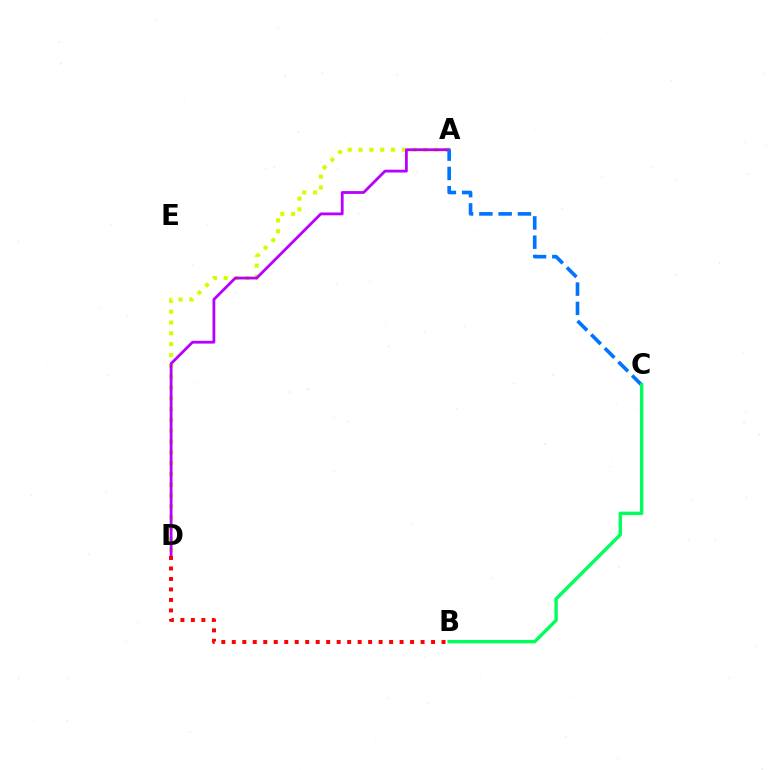{('A', 'D'): [{'color': '#d1ff00', 'line_style': 'dotted', 'thickness': 2.94}, {'color': '#b900ff', 'line_style': 'solid', 'thickness': 2.02}], ('B', 'D'): [{'color': '#ff0000', 'line_style': 'dotted', 'thickness': 2.85}], ('A', 'C'): [{'color': '#0074ff', 'line_style': 'dashed', 'thickness': 2.62}], ('B', 'C'): [{'color': '#00ff5c', 'line_style': 'solid', 'thickness': 2.43}]}